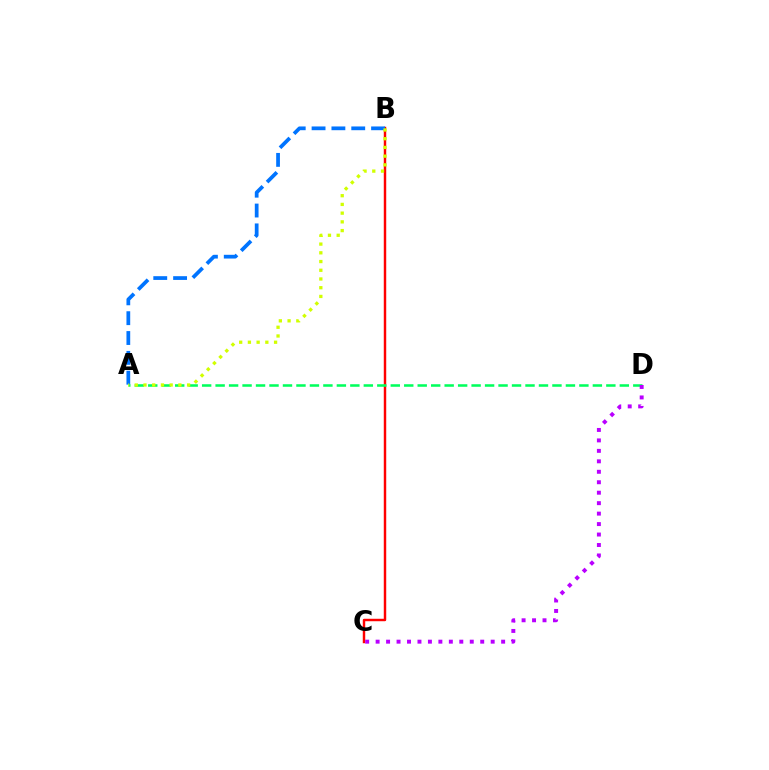{('B', 'C'): [{'color': '#ff0000', 'line_style': 'solid', 'thickness': 1.76}], ('A', 'B'): [{'color': '#0074ff', 'line_style': 'dashed', 'thickness': 2.7}, {'color': '#d1ff00', 'line_style': 'dotted', 'thickness': 2.37}], ('A', 'D'): [{'color': '#00ff5c', 'line_style': 'dashed', 'thickness': 1.83}], ('C', 'D'): [{'color': '#b900ff', 'line_style': 'dotted', 'thickness': 2.84}]}